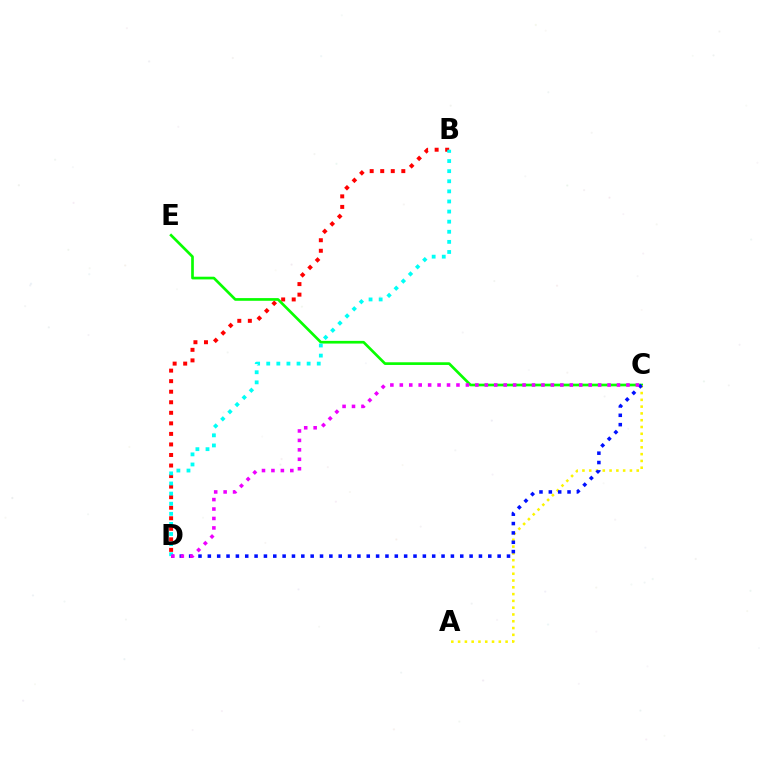{('B', 'D'): [{'color': '#ff0000', 'line_style': 'dotted', 'thickness': 2.87}, {'color': '#00fff6', 'line_style': 'dotted', 'thickness': 2.74}], ('C', 'E'): [{'color': '#08ff00', 'line_style': 'solid', 'thickness': 1.93}], ('A', 'C'): [{'color': '#fcf500', 'line_style': 'dotted', 'thickness': 1.84}], ('C', 'D'): [{'color': '#0010ff', 'line_style': 'dotted', 'thickness': 2.54}, {'color': '#ee00ff', 'line_style': 'dotted', 'thickness': 2.57}]}